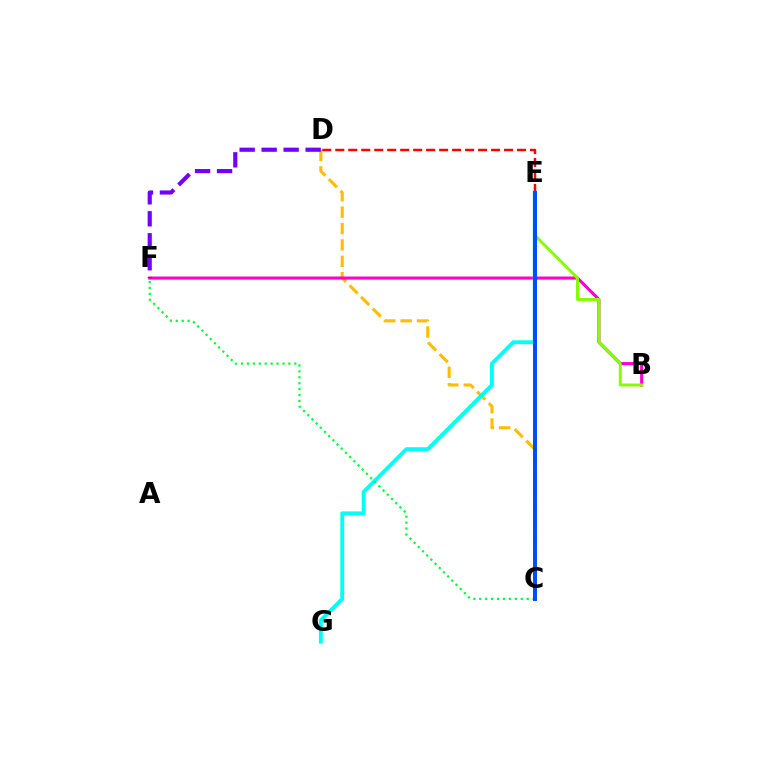{('C', 'D'): [{'color': '#ffbd00', 'line_style': 'dashed', 'thickness': 2.23}], ('B', 'F'): [{'color': '#ff00cf', 'line_style': 'solid', 'thickness': 2.23}], ('D', 'F'): [{'color': '#7200ff', 'line_style': 'dashed', 'thickness': 2.99}], ('E', 'G'): [{'color': '#00fff6', 'line_style': 'solid', 'thickness': 2.78}], ('C', 'F'): [{'color': '#00ff39', 'line_style': 'dotted', 'thickness': 1.61}], ('D', 'E'): [{'color': '#ff0000', 'line_style': 'dashed', 'thickness': 1.76}], ('B', 'E'): [{'color': '#84ff00', 'line_style': 'solid', 'thickness': 2.14}], ('C', 'E'): [{'color': '#004bff', 'line_style': 'solid', 'thickness': 2.85}]}